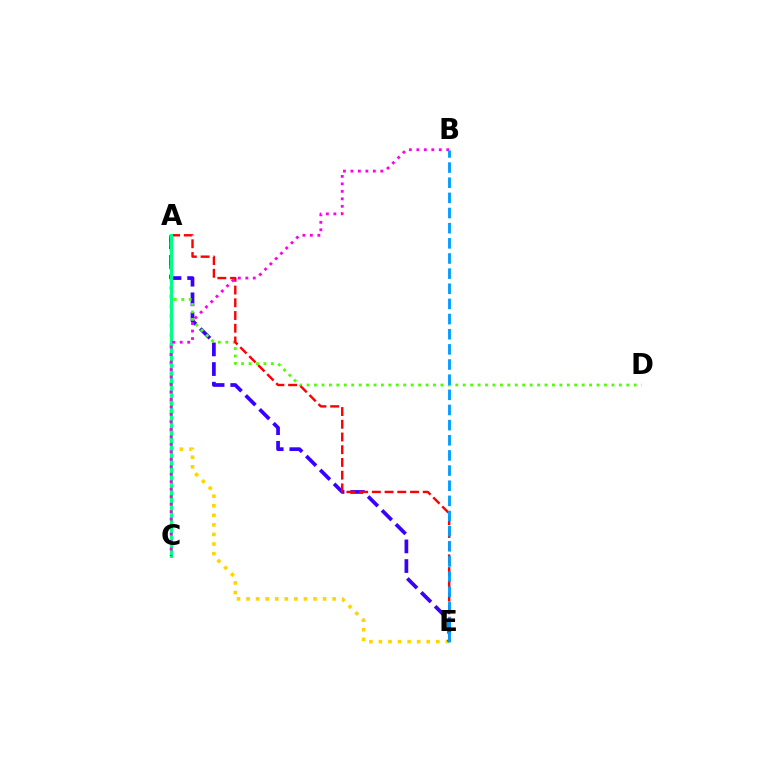{('A', 'E'): [{'color': '#ffd500', 'line_style': 'dotted', 'thickness': 2.6}, {'color': '#3700ff', 'line_style': 'dashed', 'thickness': 2.67}, {'color': '#ff0000', 'line_style': 'dashed', 'thickness': 1.73}], ('A', 'D'): [{'color': '#4fff00', 'line_style': 'dotted', 'thickness': 2.02}], ('A', 'C'): [{'color': '#00ff86', 'line_style': 'solid', 'thickness': 2.18}], ('B', 'C'): [{'color': '#ff00ed', 'line_style': 'dotted', 'thickness': 2.03}], ('B', 'E'): [{'color': '#009eff', 'line_style': 'dashed', 'thickness': 2.06}]}